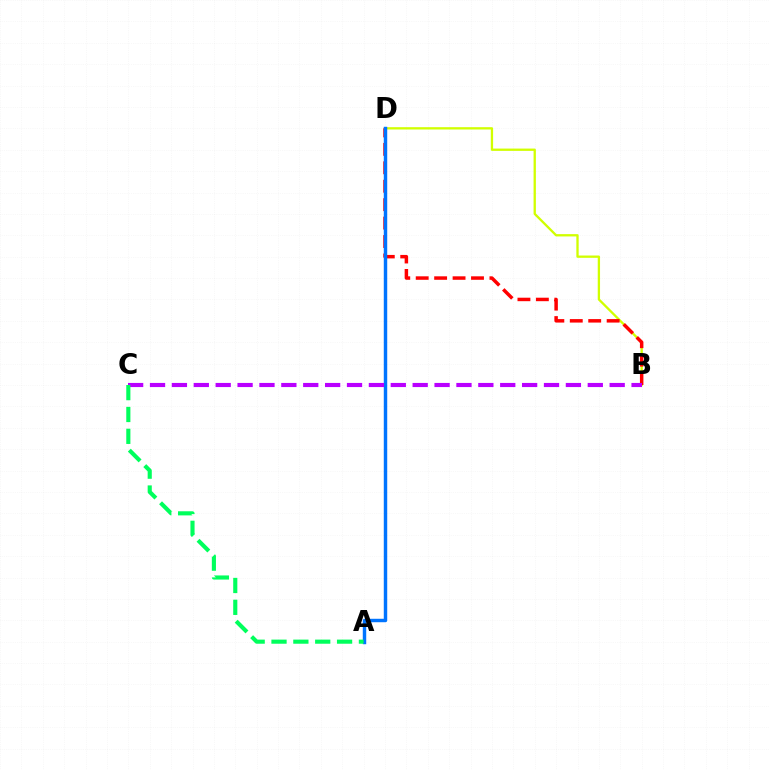{('B', 'D'): [{'color': '#d1ff00', 'line_style': 'solid', 'thickness': 1.66}, {'color': '#ff0000', 'line_style': 'dashed', 'thickness': 2.5}], ('A', 'D'): [{'color': '#0074ff', 'line_style': 'solid', 'thickness': 2.48}], ('B', 'C'): [{'color': '#b900ff', 'line_style': 'dashed', 'thickness': 2.97}], ('A', 'C'): [{'color': '#00ff5c', 'line_style': 'dashed', 'thickness': 2.97}]}